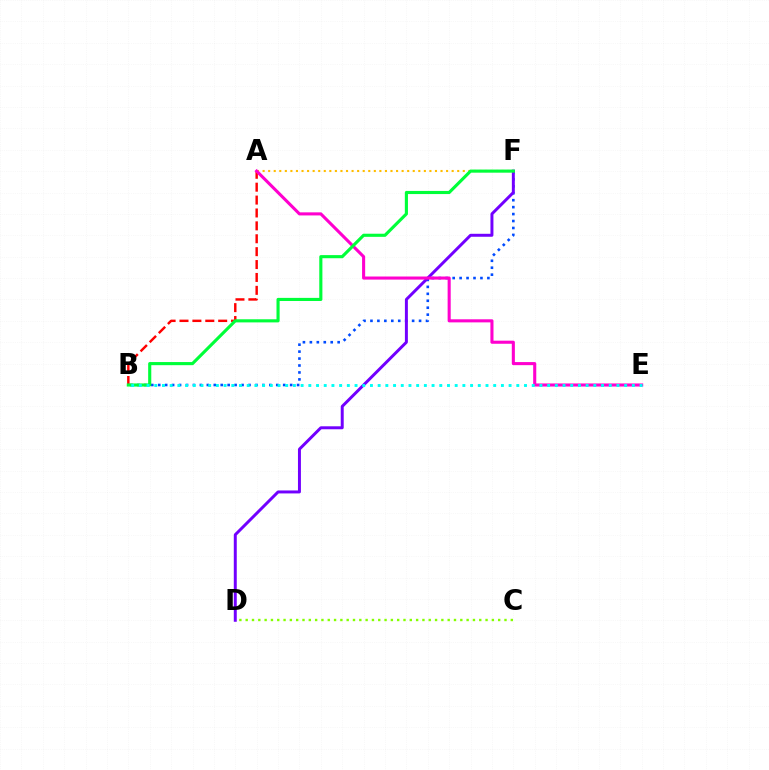{('B', 'F'): [{'color': '#004bff', 'line_style': 'dotted', 'thickness': 1.89}, {'color': '#00ff39', 'line_style': 'solid', 'thickness': 2.25}], ('A', 'B'): [{'color': '#ff0000', 'line_style': 'dashed', 'thickness': 1.75}], ('A', 'F'): [{'color': '#ffbd00', 'line_style': 'dotted', 'thickness': 1.51}], ('C', 'D'): [{'color': '#84ff00', 'line_style': 'dotted', 'thickness': 1.72}], ('D', 'F'): [{'color': '#7200ff', 'line_style': 'solid', 'thickness': 2.14}], ('A', 'E'): [{'color': '#ff00cf', 'line_style': 'solid', 'thickness': 2.22}], ('B', 'E'): [{'color': '#00fff6', 'line_style': 'dotted', 'thickness': 2.09}]}